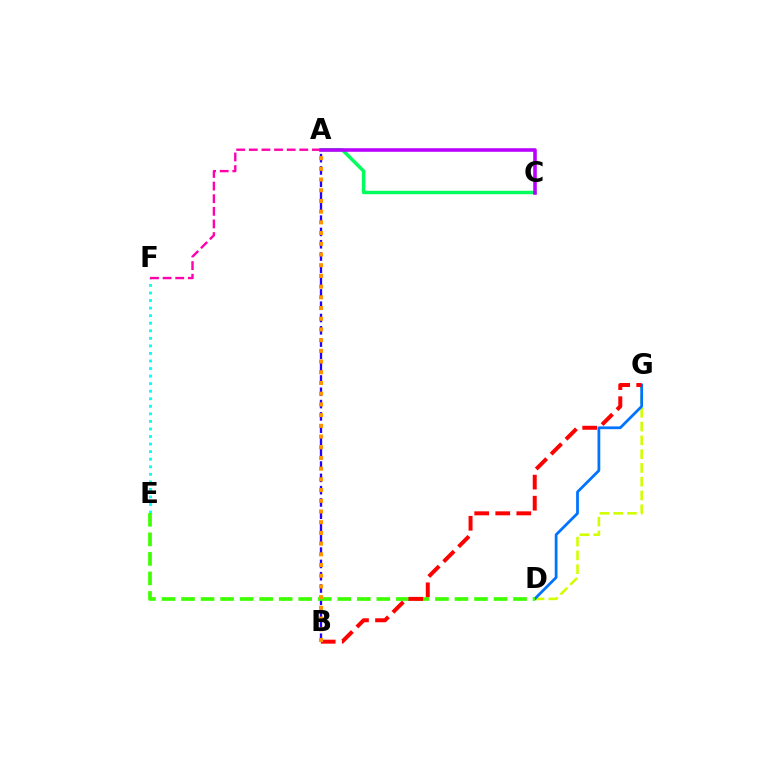{('D', 'G'): [{'color': '#d1ff00', 'line_style': 'dashed', 'thickness': 1.87}, {'color': '#0074ff', 'line_style': 'solid', 'thickness': 1.99}], ('A', 'B'): [{'color': '#2500ff', 'line_style': 'dashed', 'thickness': 1.67}, {'color': '#ff9400', 'line_style': 'dotted', 'thickness': 2.91}], ('E', 'F'): [{'color': '#00fff6', 'line_style': 'dotted', 'thickness': 2.05}], ('A', 'F'): [{'color': '#ff00ac', 'line_style': 'dashed', 'thickness': 1.72}], ('D', 'E'): [{'color': '#3dff00', 'line_style': 'dashed', 'thickness': 2.65}], ('A', 'C'): [{'color': '#00ff5c', 'line_style': 'solid', 'thickness': 2.49}, {'color': '#b900ff', 'line_style': 'solid', 'thickness': 2.57}], ('B', 'G'): [{'color': '#ff0000', 'line_style': 'dashed', 'thickness': 2.86}]}